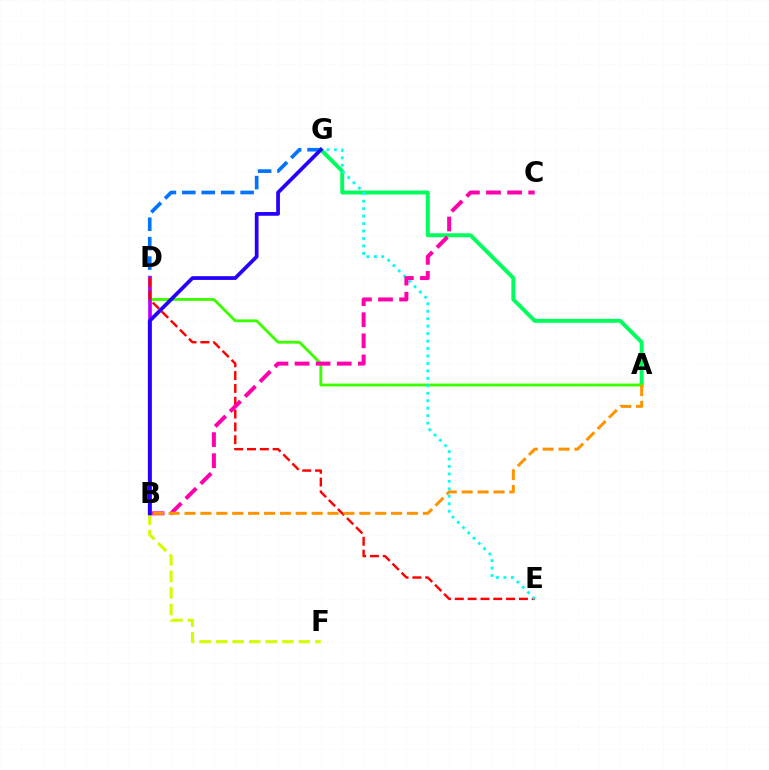{('D', 'G'): [{'color': '#0074ff', 'line_style': 'dashed', 'thickness': 2.64}], ('A', 'G'): [{'color': '#00ff5c', 'line_style': 'solid', 'thickness': 2.84}], ('A', 'D'): [{'color': '#3dff00', 'line_style': 'solid', 'thickness': 2.05}], ('B', 'D'): [{'color': '#b900ff', 'line_style': 'solid', 'thickness': 2.64}], ('D', 'E'): [{'color': '#ff0000', 'line_style': 'dashed', 'thickness': 1.74}], ('E', 'G'): [{'color': '#00fff6', 'line_style': 'dotted', 'thickness': 2.03}], ('B', 'F'): [{'color': '#d1ff00', 'line_style': 'dashed', 'thickness': 2.25}], ('B', 'C'): [{'color': '#ff00ac', 'line_style': 'dashed', 'thickness': 2.87}], ('A', 'B'): [{'color': '#ff9400', 'line_style': 'dashed', 'thickness': 2.16}], ('B', 'G'): [{'color': '#2500ff', 'line_style': 'solid', 'thickness': 2.68}]}